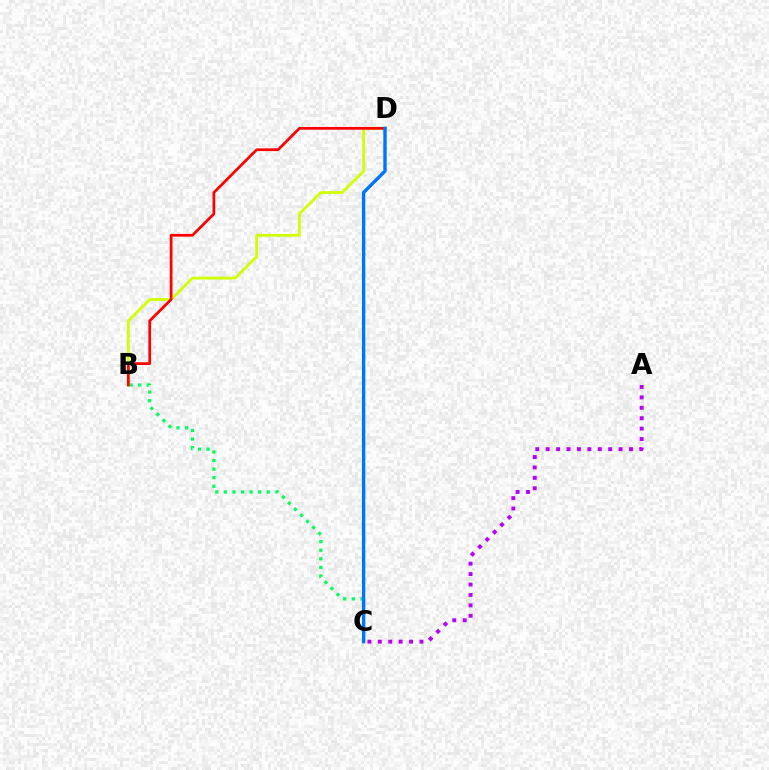{('B', 'C'): [{'color': '#00ff5c', 'line_style': 'dotted', 'thickness': 2.33}], ('B', 'D'): [{'color': '#d1ff00', 'line_style': 'solid', 'thickness': 2.0}, {'color': '#ff0000', 'line_style': 'solid', 'thickness': 1.97}], ('A', 'C'): [{'color': '#b900ff', 'line_style': 'dotted', 'thickness': 2.83}], ('C', 'D'): [{'color': '#0074ff', 'line_style': 'solid', 'thickness': 2.43}]}